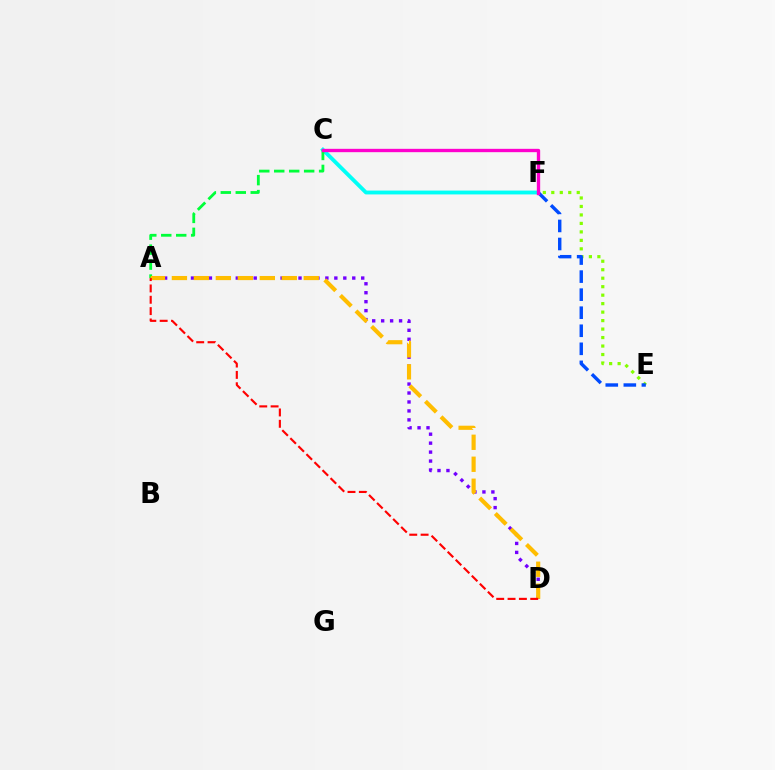{('E', 'F'): [{'color': '#84ff00', 'line_style': 'dotted', 'thickness': 2.3}, {'color': '#004bff', 'line_style': 'dashed', 'thickness': 2.45}], ('A', 'D'): [{'color': '#7200ff', 'line_style': 'dotted', 'thickness': 2.43}, {'color': '#ffbd00', 'line_style': 'dashed', 'thickness': 2.99}, {'color': '#ff0000', 'line_style': 'dashed', 'thickness': 1.54}], ('C', 'F'): [{'color': '#00fff6', 'line_style': 'solid', 'thickness': 2.77}, {'color': '#ff00cf', 'line_style': 'solid', 'thickness': 2.41}], ('A', 'C'): [{'color': '#00ff39', 'line_style': 'dashed', 'thickness': 2.03}]}